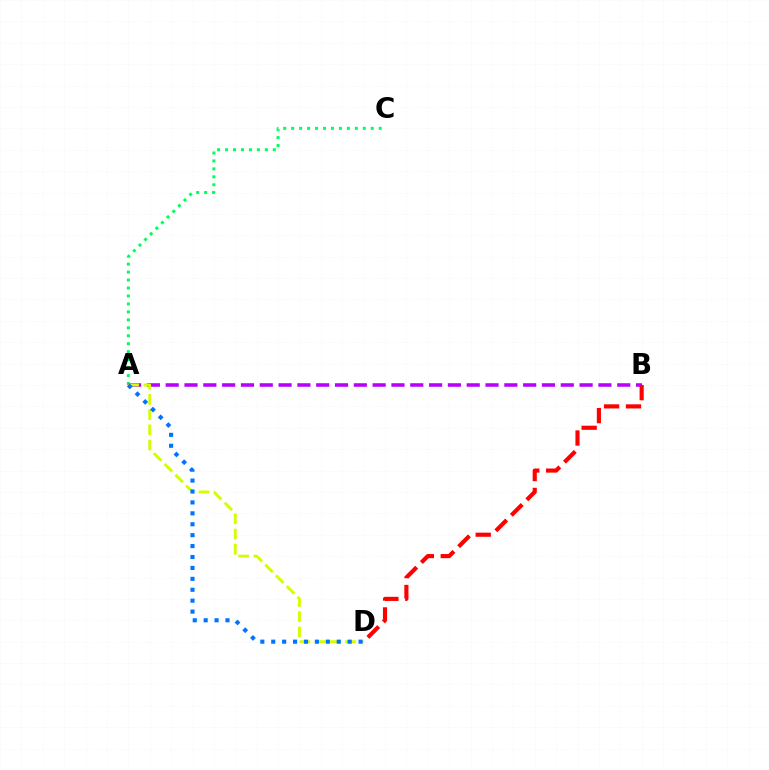{('A', 'C'): [{'color': '#00ff5c', 'line_style': 'dotted', 'thickness': 2.16}], ('A', 'B'): [{'color': '#b900ff', 'line_style': 'dashed', 'thickness': 2.56}], ('A', 'D'): [{'color': '#d1ff00', 'line_style': 'dashed', 'thickness': 2.07}, {'color': '#0074ff', 'line_style': 'dotted', 'thickness': 2.97}], ('B', 'D'): [{'color': '#ff0000', 'line_style': 'dashed', 'thickness': 2.98}]}